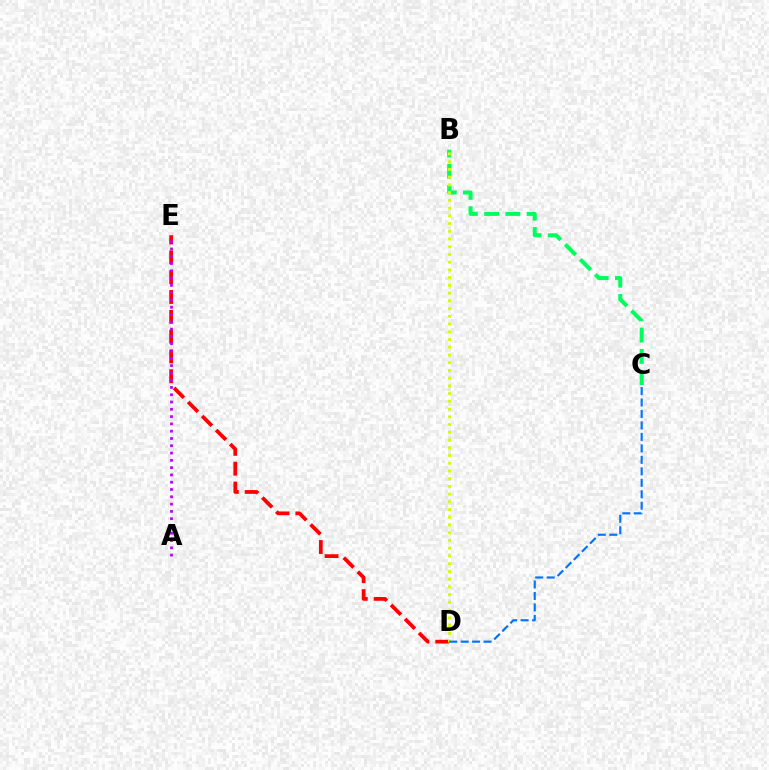{('B', 'C'): [{'color': '#00ff5c', 'line_style': 'dashed', 'thickness': 2.89}], ('D', 'E'): [{'color': '#ff0000', 'line_style': 'dashed', 'thickness': 2.69}], ('B', 'D'): [{'color': '#d1ff00', 'line_style': 'dotted', 'thickness': 2.1}], ('A', 'E'): [{'color': '#b900ff', 'line_style': 'dotted', 'thickness': 1.98}], ('C', 'D'): [{'color': '#0074ff', 'line_style': 'dashed', 'thickness': 1.56}]}